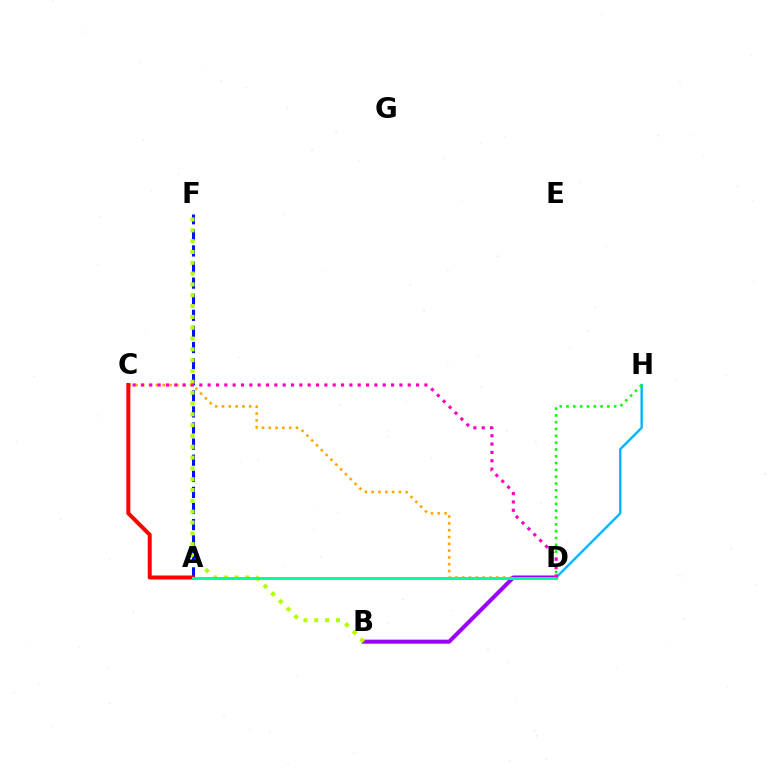{('C', 'D'): [{'color': '#ffa500', 'line_style': 'dotted', 'thickness': 1.85}, {'color': '#ff00bd', 'line_style': 'dotted', 'thickness': 2.27}], ('A', 'F'): [{'color': '#0010ff', 'line_style': 'dashed', 'thickness': 2.19}], ('D', 'H'): [{'color': '#00b5ff', 'line_style': 'solid', 'thickness': 1.69}, {'color': '#08ff00', 'line_style': 'dotted', 'thickness': 1.85}], ('B', 'D'): [{'color': '#9b00ff', 'line_style': 'solid', 'thickness': 2.9}], ('A', 'C'): [{'color': '#ff0000', 'line_style': 'solid', 'thickness': 2.88}], ('B', 'F'): [{'color': '#b3ff00', 'line_style': 'dotted', 'thickness': 2.94}], ('A', 'D'): [{'color': '#00ff9d', 'line_style': 'solid', 'thickness': 2.12}]}